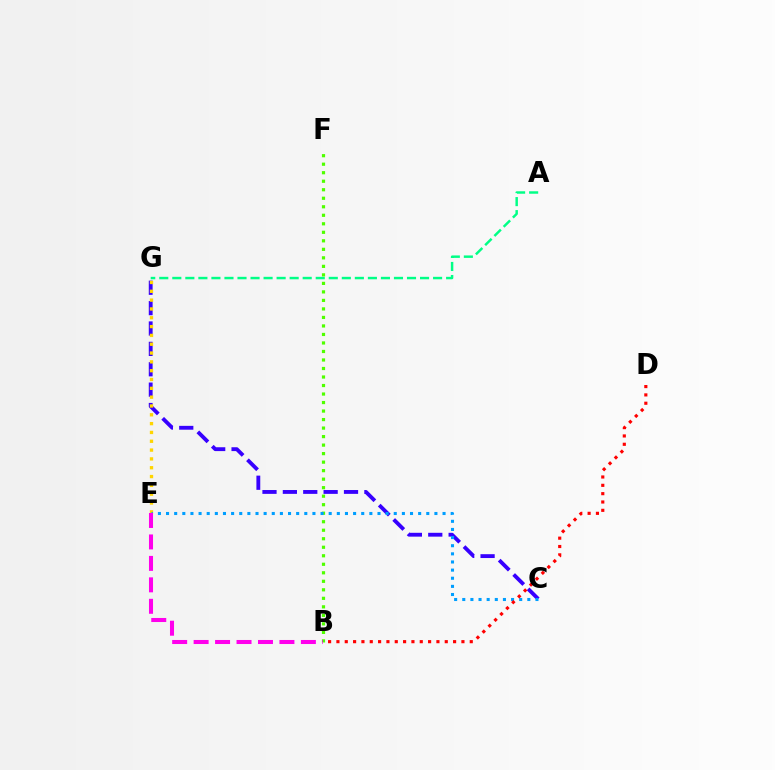{('C', 'G'): [{'color': '#3700ff', 'line_style': 'dashed', 'thickness': 2.77}], ('A', 'G'): [{'color': '#00ff86', 'line_style': 'dashed', 'thickness': 1.77}], ('E', 'G'): [{'color': '#ffd500', 'line_style': 'dotted', 'thickness': 2.4}], ('B', 'F'): [{'color': '#4fff00', 'line_style': 'dotted', 'thickness': 2.31}], ('C', 'E'): [{'color': '#009eff', 'line_style': 'dotted', 'thickness': 2.21}], ('B', 'E'): [{'color': '#ff00ed', 'line_style': 'dashed', 'thickness': 2.91}], ('B', 'D'): [{'color': '#ff0000', 'line_style': 'dotted', 'thickness': 2.26}]}